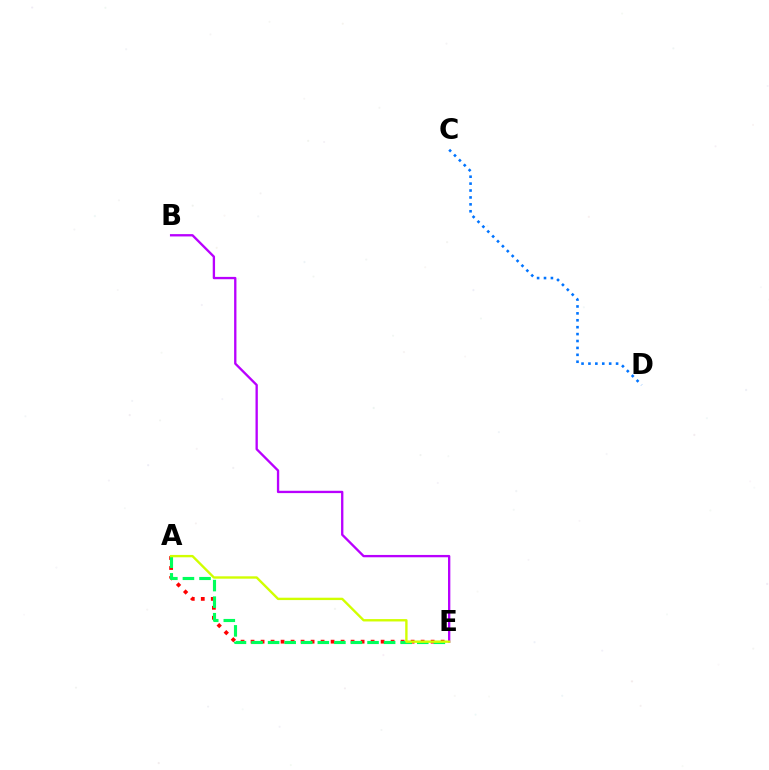{('A', 'E'): [{'color': '#ff0000', 'line_style': 'dotted', 'thickness': 2.72}, {'color': '#00ff5c', 'line_style': 'dashed', 'thickness': 2.25}, {'color': '#d1ff00', 'line_style': 'solid', 'thickness': 1.71}], ('B', 'E'): [{'color': '#b900ff', 'line_style': 'solid', 'thickness': 1.68}], ('C', 'D'): [{'color': '#0074ff', 'line_style': 'dotted', 'thickness': 1.88}]}